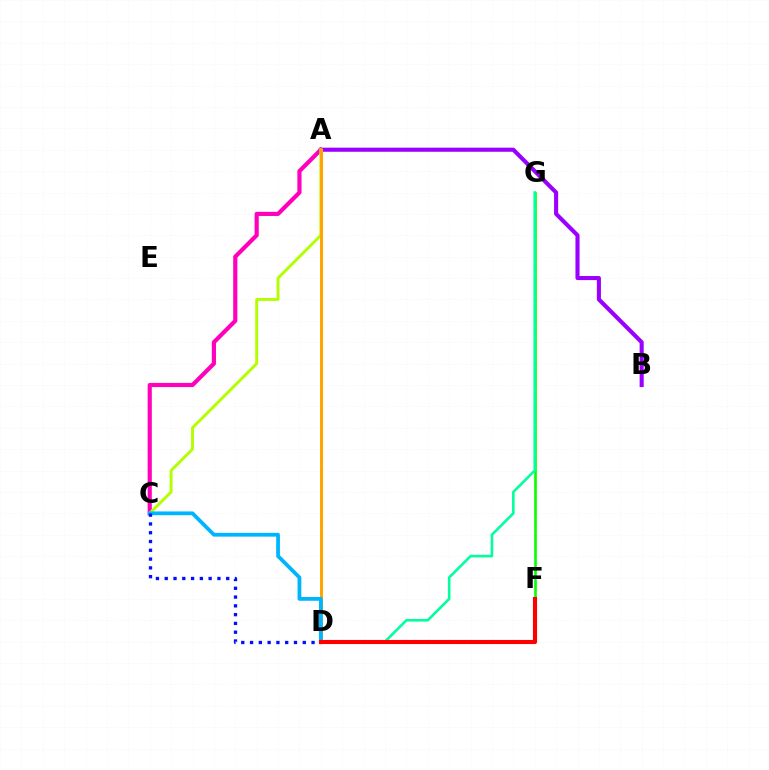{('A', 'B'): [{'color': '#9b00ff', 'line_style': 'solid', 'thickness': 2.95}], ('F', 'G'): [{'color': '#08ff00', 'line_style': 'solid', 'thickness': 1.91}], ('A', 'C'): [{'color': '#ff00bd', 'line_style': 'solid', 'thickness': 2.99}, {'color': '#b3ff00', 'line_style': 'solid', 'thickness': 2.1}], ('A', 'D'): [{'color': '#ffa500', 'line_style': 'solid', 'thickness': 2.17}], ('C', 'D'): [{'color': '#00b5ff', 'line_style': 'solid', 'thickness': 2.72}, {'color': '#0010ff', 'line_style': 'dotted', 'thickness': 2.39}], ('D', 'G'): [{'color': '#00ff9d', 'line_style': 'solid', 'thickness': 1.86}], ('D', 'F'): [{'color': '#ff0000', 'line_style': 'solid', 'thickness': 2.96}]}